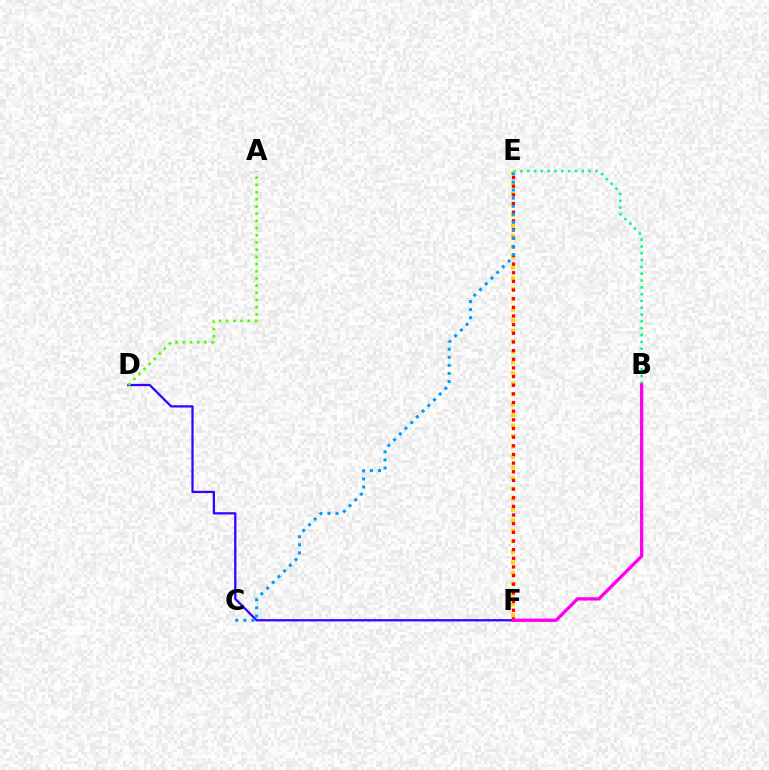{('B', 'E'): [{'color': '#00ff86', 'line_style': 'dotted', 'thickness': 1.85}], ('D', 'F'): [{'color': '#3700ff', 'line_style': 'solid', 'thickness': 1.63}], ('E', 'F'): [{'color': '#ffd500', 'line_style': 'dotted', 'thickness': 2.86}, {'color': '#ff0000', 'line_style': 'dotted', 'thickness': 2.35}], ('A', 'D'): [{'color': '#4fff00', 'line_style': 'dotted', 'thickness': 1.95}], ('B', 'F'): [{'color': '#ff00ed', 'line_style': 'solid', 'thickness': 2.39}], ('C', 'E'): [{'color': '#009eff', 'line_style': 'dotted', 'thickness': 2.19}]}